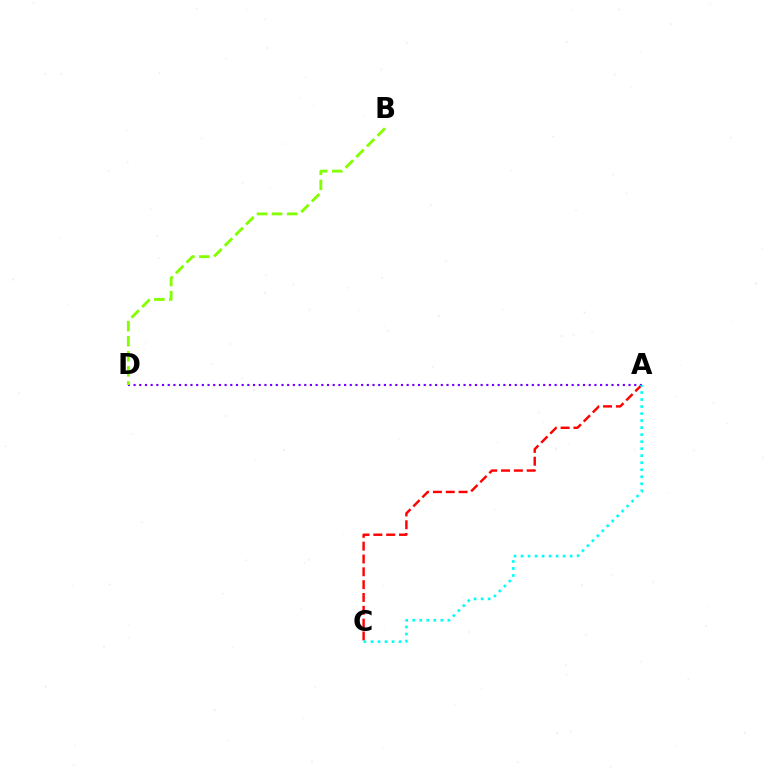{('A', 'C'): [{'color': '#ff0000', 'line_style': 'dashed', 'thickness': 1.74}, {'color': '#00fff6', 'line_style': 'dotted', 'thickness': 1.91}], ('A', 'D'): [{'color': '#7200ff', 'line_style': 'dotted', 'thickness': 1.55}], ('B', 'D'): [{'color': '#84ff00', 'line_style': 'dashed', 'thickness': 2.05}]}